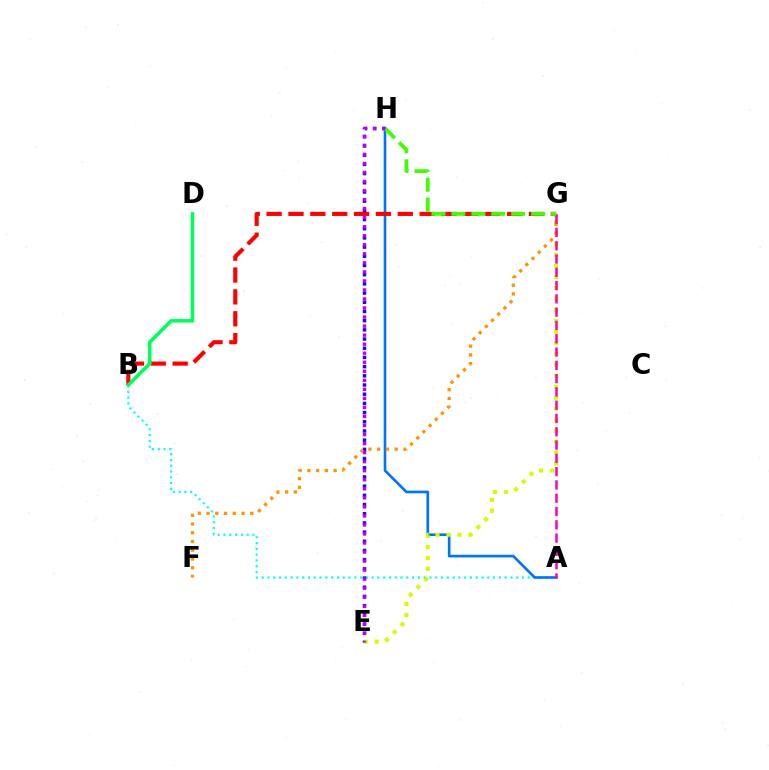{('A', 'B'): [{'color': '#00fff6', 'line_style': 'dotted', 'thickness': 1.57}], ('A', 'H'): [{'color': '#0074ff', 'line_style': 'solid', 'thickness': 1.91}], ('B', 'G'): [{'color': '#ff0000', 'line_style': 'dashed', 'thickness': 2.97}], ('E', 'H'): [{'color': '#2500ff', 'line_style': 'dotted', 'thickness': 2.5}, {'color': '#b900ff', 'line_style': 'dotted', 'thickness': 2.46}], ('E', 'G'): [{'color': '#d1ff00', 'line_style': 'dotted', 'thickness': 2.98}], ('F', 'G'): [{'color': '#ff9400', 'line_style': 'dotted', 'thickness': 2.37}], ('A', 'G'): [{'color': '#ff00ac', 'line_style': 'dashed', 'thickness': 1.81}], ('G', 'H'): [{'color': '#3dff00', 'line_style': 'dashed', 'thickness': 2.71}], ('B', 'D'): [{'color': '#00ff5c', 'line_style': 'solid', 'thickness': 2.56}]}